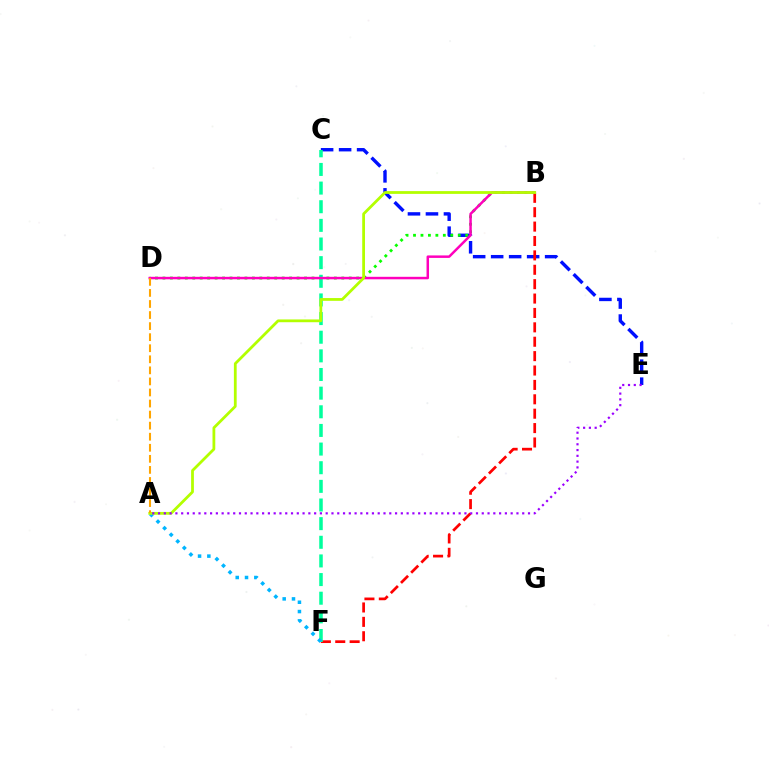{('C', 'E'): [{'color': '#0010ff', 'line_style': 'dashed', 'thickness': 2.44}], ('B', 'F'): [{'color': '#ff0000', 'line_style': 'dashed', 'thickness': 1.96}], ('B', 'D'): [{'color': '#08ff00', 'line_style': 'dotted', 'thickness': 2.02}, {'color': '#ff00bd', 'line_style': 'solid', 'thickness': 1.79}], ('C', 'F'): [{'color': '#00ff9d', 'line_style': 'dashed', 'thickness': 2.53}], ('A', 'F'): [{'color': '#00b5ff', 'line_style': 'dotted', 'thickness': 2.53}], ('A', 'B'): [{'color': '#b3ff00', 'line_style': 'solid', 'thickness': 2.0}], ('A', 'E'): [{'color': '#9b00ff', 'line_style': 'dotted', 'thickness': 1.57}], ('A', 'D'): [{'color': '#ffa500', 'line_style': 'dashed', 'thickness': 1.5}]}